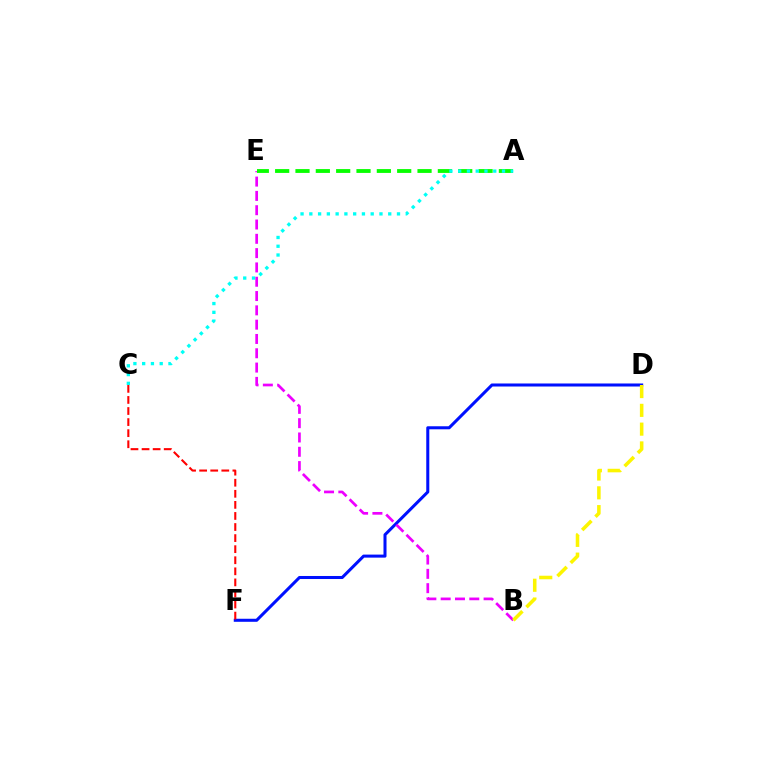{('D', 'F'): [{'color': '#0010ff', 'line_style': 'solid', 'thickness': 2.18}], ('B', 'E'): [{'color': '#ee00ff', 'line_style': 'dashed', 'thickness': 1.94}], ('C', 'F'): [{'color': '#ff0000', 'line_style': 'dashed', 'thickness': 1.5}], ('B', 'D'): [{'color': '#fcf500', 'line_style': 'dashed', 'thickness': 2.55}], ('A', 'E'): [{'color': '#08ff00', 'line_style': 'dashed', 'thickness': 2.76}], ('A', 'C'): [{'color': '#00fff6', 'line_style': 'dotted', 'thickness': 2.38}]}